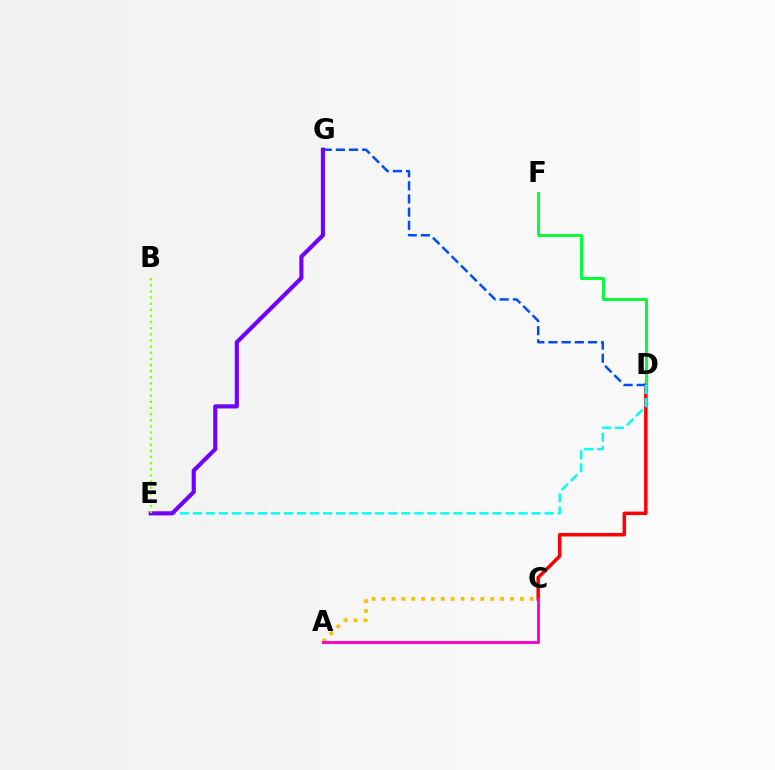{('C', 'D'): [{'color': '#ff0000', 'line_style': 'solid', 'thickness': 2.52}], ('D', 'F'): [{'color': '#00ff39', 'line_style': 'solid', 'thickness': 2.1}], ('D', 'G'): [{'color': '#004bff', 'line_style': 'dashed', 'thickness': 1.79}], ('D', 'E'): [{'color': '#00fff6', 'line_style': 'dashed', 'thickness': 1.77}], ('A', 'C'): [{'color': '#ffbd00', 'line_style': 'dotted', 'thickness': 2.68}, {'color': '#ff00cf', 'line_style': 'solid', 'thickness': 2.12}], ('E', 'G'): [{'color': '#7200ff', 'line_style': 'solid', 'thickness': 2.97}], ('B', 'E'): [{'color': '#84ff00', 'line_style': 'dotted', 'thickness': 1.67}]}